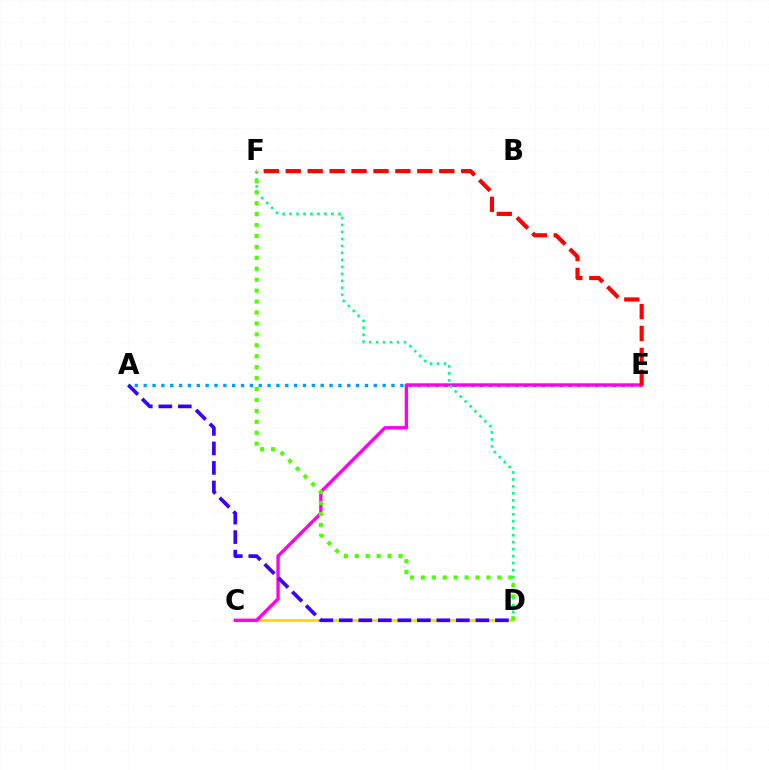{('A', 'E'): [{'color': '#009eff', 'line_style': 'dotted', 'thickness': 2.4}], ('C', 'D'): [{'color': '#ffd500', 'line_style': 'solid', 'thickness': 1.92}], ('C', 'E'): [{'color': '#ff00ed', 'line_style': 'solid', 'thickness': 2.42}], ('D', 'F'): [{'color': '#00ff86', 'line_style': 'dotted', 'thickness': 1.9}, {'color': '#4fff00', 'line_style': 'dotted', 'thickness': 2.97}], ('A', 'D'): [{'color': '#3700ff', 'line_style': 'dashed', 'thickness': 2.65}], ('E', 'F'): [{'color': '#ff0000', 'line_style': 'dashed', 'thickness': 2.98}]}